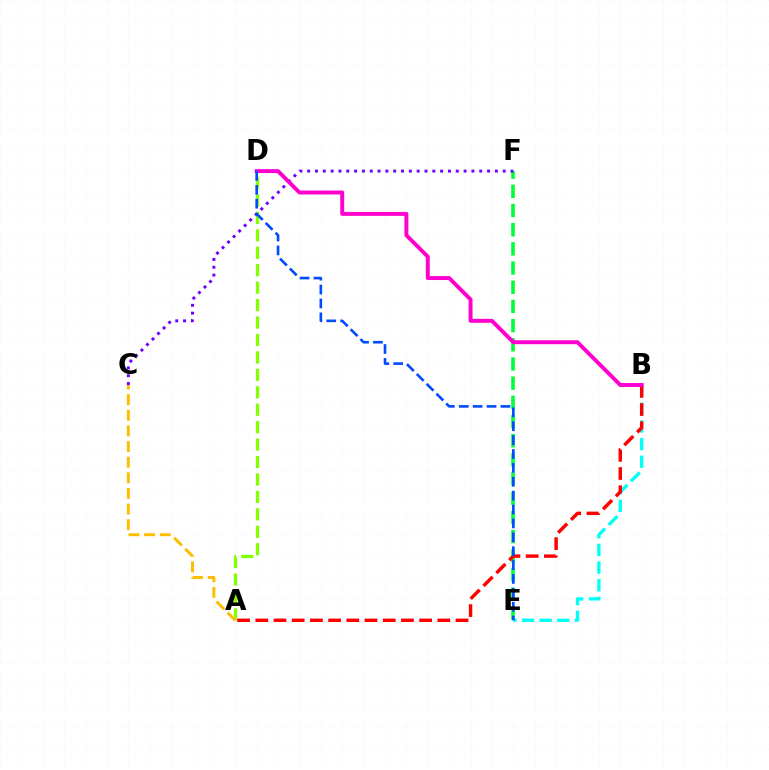{('A', 'D'): [{'color': '#84ff00', 'line_style': 'dashed', 'thickness': 2.37}], ('B', 'E'): [{'color': '#00fff6', 'line_style': 'dashed', 'thickness': 2.4}], ('E', 'F'): [{'color': '#00ff39', 'line_style': 'dashed', 'thickness': 2.61}], ('A', 'C'): [{'color': '#ffbd00', 'line_style': 'dashed', 'thickness': 2.12}], ('A', 'B'): [{'color': '#ff0000', 'line_style': 'dashed', 'thickness': 2.47}], ('C', 'F'): [{'color': '#7200ff', 'line_style': 'dotted', 'thickness': 2.13}], ('B', 'D'): [{'color': '#ff00cf', 'line_style': 'solid', 'thickness': 2.83}], ('D', 'E'): [{'color': '#004bff', 'line_style': 'dashed', 'thickness': 1.89}]}